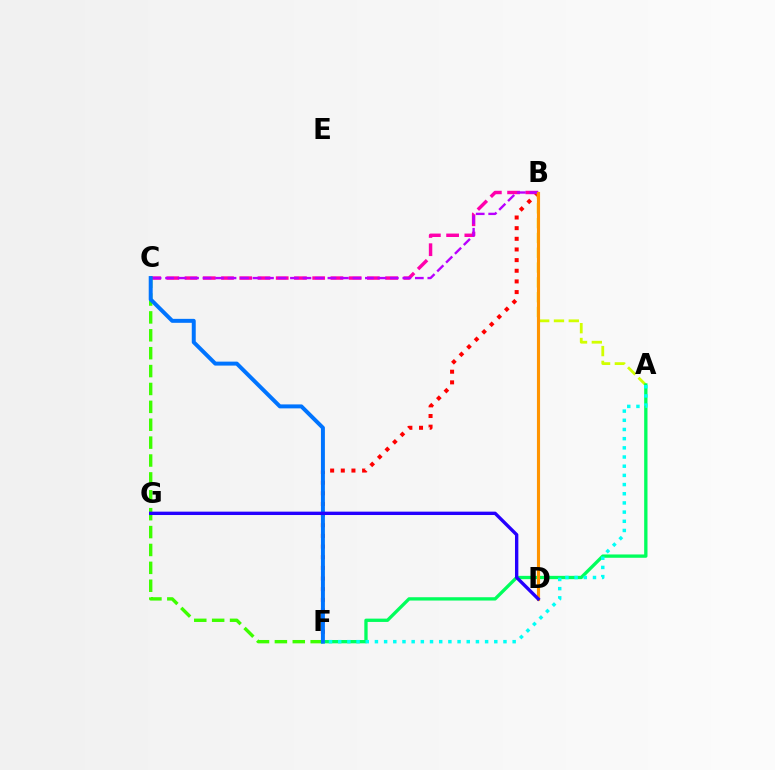{('B', 'F'): [{'color': '#ff0000', 'line_style': 'dotted', 'thickness': 2.89}], ('B', 'C'): [{'color': '#ff00ac', 'line_style': 'dashed', 'thickness': 2.48}, {'color': '#b900ff', 'line_style': 'dashed', 'thickness': 1.7}], ('A', 'B'): [{'color': '#d1ff00', 'line_style': 'dashed', 'thickness': 2.01}], ('A', 'F'): [{'color': '#00ff5c', 'line_style': 'solid', 'thickness': 2.39}, {'color': '#00fff6', 'line_style': 'dotted', 'thickness': 2.49}], ('B', 'D'): [{'color': '#ff9400', 'line_style': 'solid', 'thickness': 2.26}], ('C', 'F'): [{'color': '#3dff00', 'line_style': 'dashed', 'thickness': 2.43}, {'color': '#0074ff', 'line_style': 'solid', 'thickness': 2.86}], ('D', 'G'): [{'color': '#2500ff', 'line_style': 'solid', 'thickness': 2.42}]}